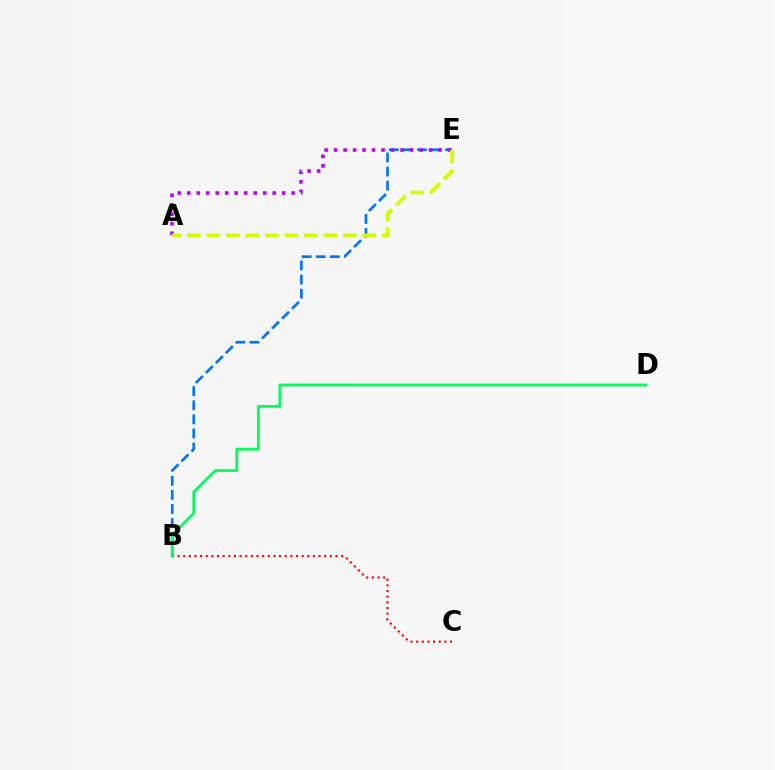{('B', 'E'): [{'color': '#0074ff', 'line_style': 'dashed', 'thickness': 1.91}], ('B', 'C'): [{'color': '#ff0000', 'line_style': 'dotted', 'thickness': 1.53}], ('B', 'D'): [{'color': '#00ff5c', 'line_style': 'solid', 'thickness': 1.99}], ('A', 'E'): [{'color': '#b900ff', 'line_style': 'dotted', 'thickness': 2.58}, {'color': '#d1ff00', 'line_style': 'dashed', 'thickness': 2.65}]}